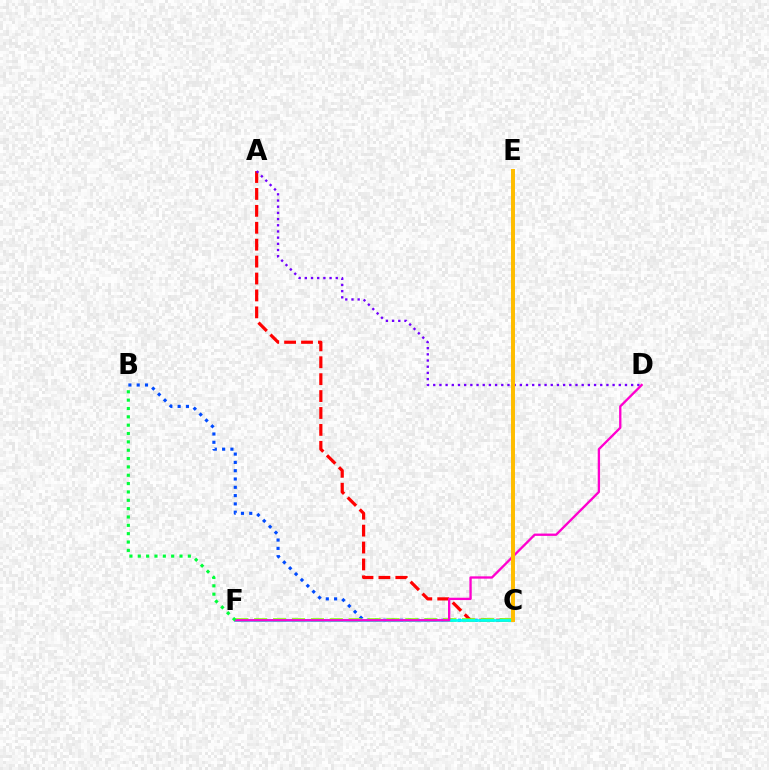{('A', 'C'): [{'color': '#ff0000', 'line_style': 'dashed', 'thickness': 2.3}], ('B', 'C'): [{'color': '#004bff', 'line_style': 'dotted', 'thickness': 2.26}], ('C', 'F'): [{'color': '#84ff00', 'line_style': 'dashed', 'thickness': 2.57}, {'color': '#00fff6', 'line_style': 'solid', 'thickness': 1.94}], ('A', 'D'): [{'color': '#7200ff', 'line_style': 'dotted', 'thickness': 1.68}], ('D', 'F'): [{'color': '#ff00cf', 'line_style': 'solid', 'thickness': 1.67}], ('C', 'E'): [{'color': '#ffbd00', 'line_style': 'solid', 'thickness': 2.85}], ('B', 'F'): [{'color': '#00ff39', 'line_style': 'dotted', 'thickness': 2.27}]}